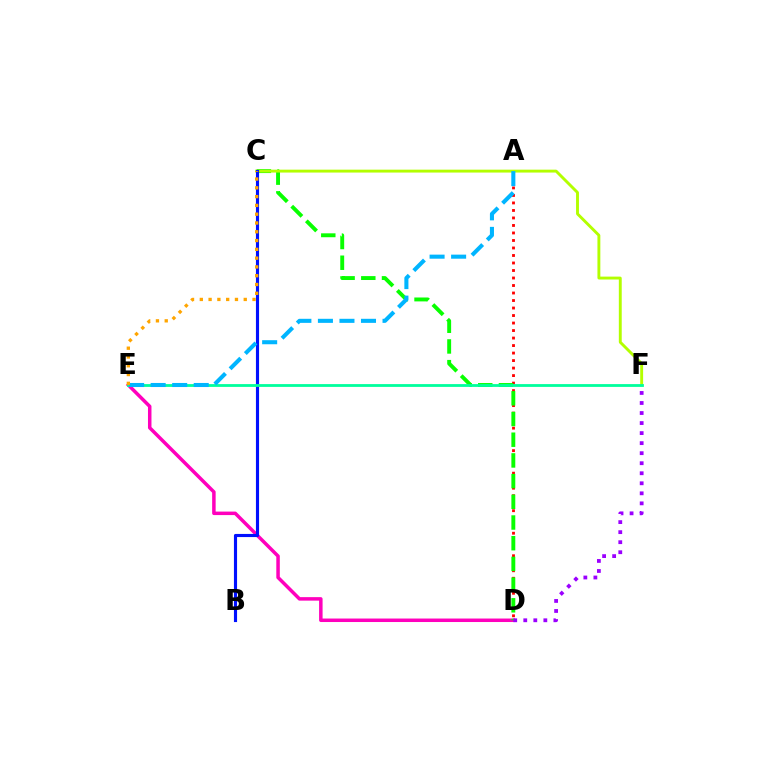{('D', 'E'): [{'color': '#ff00bd', 'line_style': 'solid', 'thickness': 2.52}], ('A', 'D'): [{'color': '#ff0000', 'line_style': 'dotted', 'thickness': 2.04}], ('C', 'D'): [{'color': '#08ff00', 'line_style': 'dashed', 'thickness': 2.81}], ('D', 'F'): [{'color': '#9b00ff', 'line_style': 'dotted', 'thickness': 2.73}], ('C', 'F'): [{'color': '#b3ff00', 'line_style': 'solid', 'thickness': 2.08}], ('B', 'C'): [{'color': '#0010ff', 'line_style': 'solid', 'thickness': 2.26}], ('E', 'F'): [{'color': '#00ff9d', 'line_style': 'solid', 'thickness': 2.02}], ('A', 'E'): [{'color': '#00b5ff', 'line_style': 'dashed', 'thickness': 2.93}], ('C', 'E'): [{'color': '#ffa500', 'line_style': 'dotted', 'thickness': 2.39}]}